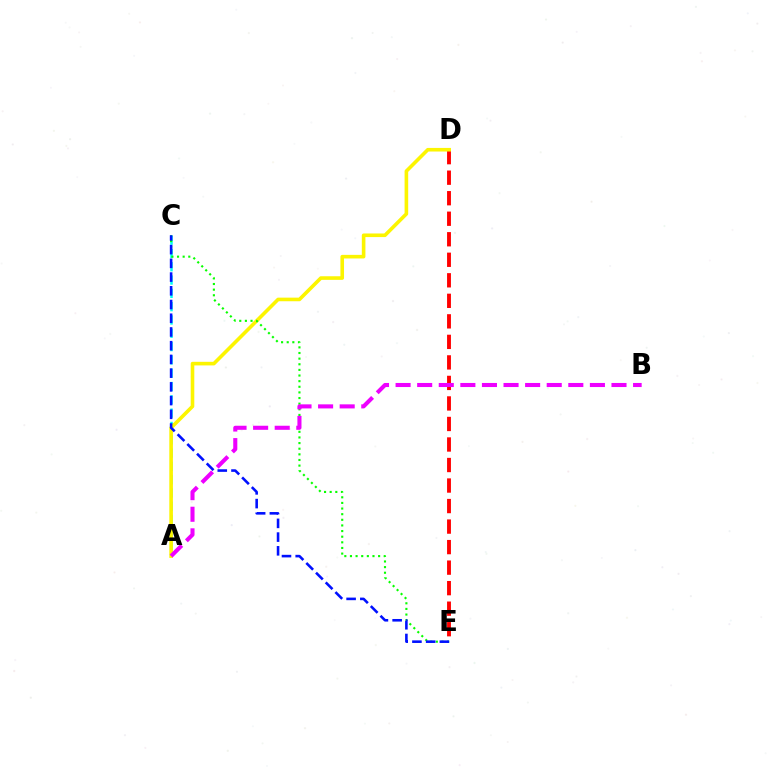{('A', 'C'): [{'color': '#00fff6', 'line_style': 'dashed', 'thickness': 1.81}], ('D', 'E'): [{'color': '#ff0000', 'line_style': 'dashed', 'thickness': 2.79}], ('A', 'D'): [{'color': '#fcf500', 'line_style': 'solid', 'thickness': 2.59}], ('C', 'E'): [{'color': '#08ff00', 'line_style': 'dotted', 'thickness': 1.53}, {'color': '#0010ff', 'line_style': 'dashed', 'thickness': 1.86}], ('A', 'B'): [{'color': '#ee00ff', 'line_style': 'dashed', 'thickness': 2.93}]}